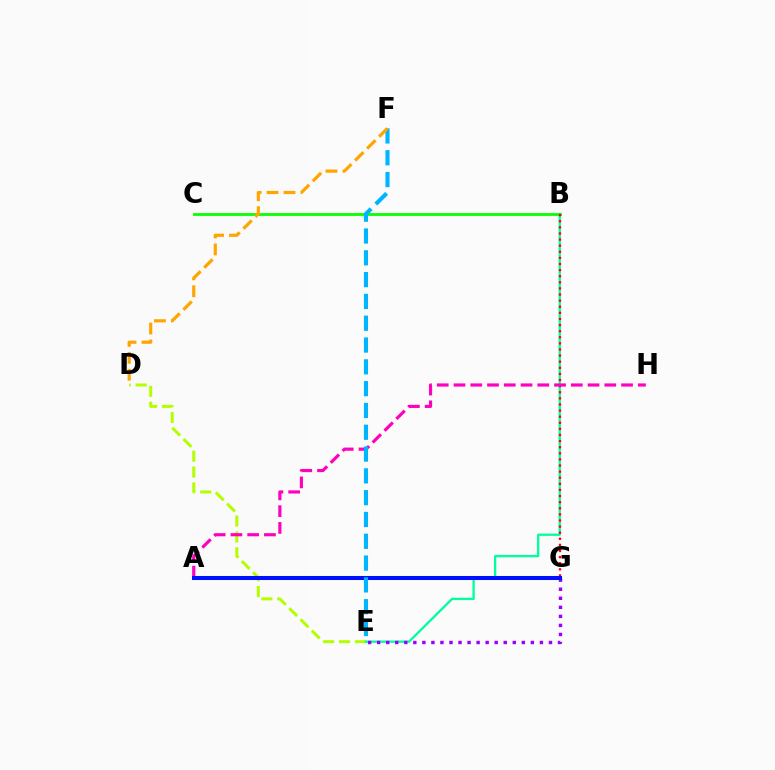{('B', 'C'): [{'color': '#08ff00', 'line_style': 'solid', 'thickness': 2.01}], ('D', 'E'): [{'color': '#b3ff00', 'line_style': 'dashed', 'thickness': 2.16}], ('B', 'E'): [{'color': '#00ff9d', 'line_style': 'solid', 'thickness': 1.66}], ('E', 'G'): [{'color': '#9b00ff', 'line_style': 'dotted', 'thickness': 2.46}], ('B', 'G'): [{'color': '#ff0000', 'line_style': 'dotted', 'thickness': 1.66}], ('A', 'H'): [{'color': '#ff00bd', 'line_style': 'dashed', 'thickness': 2.28}], ('A', 'G'): [{'color': '#0010ff', 'line_style': 'solid', 'thickness': 2.92}], ('E', 'F'): [{'color': '#00b5ff', 'line_style': 'dashed', 'thickness': 2.96}], ('D', 'F'): [{'color': '#ffa500', 'line_style': 'dashed', 'thickness': 2.3}]}